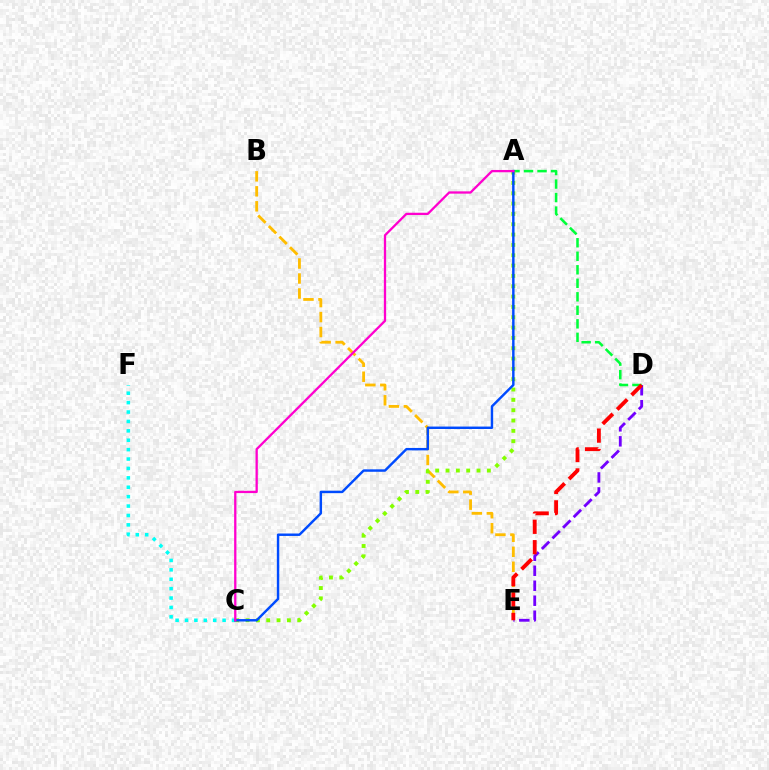{('D', 'E'): [{'color': '#7200ff', 'line_style': 'dashed', 'thickness': 2.04}, {'color': '#ff0000', 'line_style': 'dashed', 'thickness': 2.77}], ('C', 'F'): [{'color': '#00fff6', 'line_style': 'dotted', 'thickness': 2.55}], ('A', 'D'): [{'color': '#00ff39', 'line_style': 'dashed', 'thickness': 1.84}], ('B', 'E'): [{'color': '#ffbd00', 'line_style': 'dashed', 'thickness': 2.04}], ('A', 'C'): [{'color': '#84ff00', 'line_style': 'dotted', 'thickness': 2.81}, {'color': '#004bff', 'line_style': 'solid', 'thickness': 1.76}, {'color': '#ff00cf', 'line_style': 'solid', 'thickness': 1.65}]}